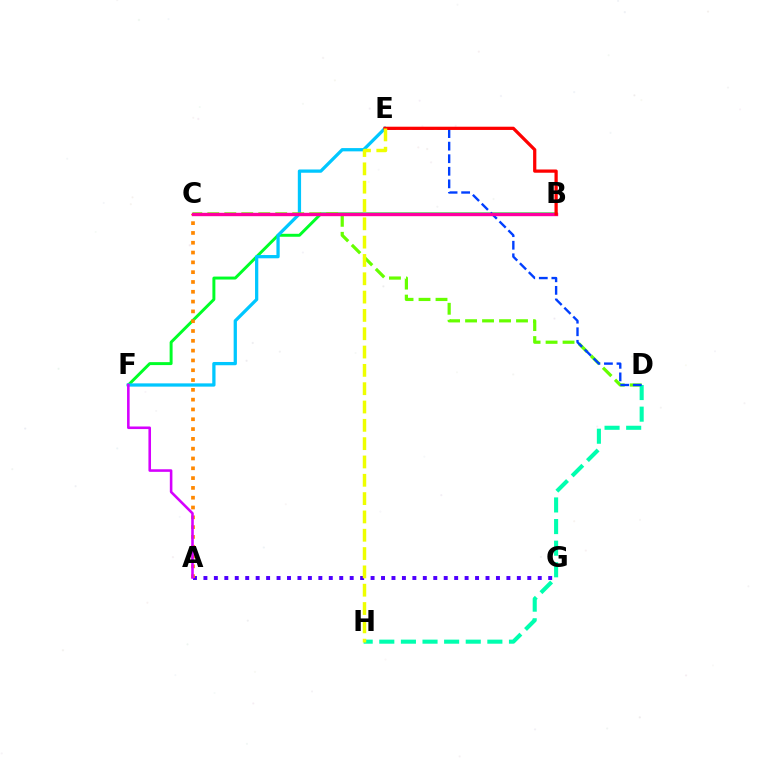{('A', 'G'): [{'color': '#4f00ff', 'line_style': 'dotted', 'thickness': 2.84}], ('B', 'F'): [{'color': '#00ff27', 'line_style': 'solid', 'thickness': 2.13}], ('E', 'F'): [{'color': '#00c7ff', 'line_style': 'solid', 'thickness': 2.35}], ('C', 'D'): [{'color': '#66ff00', 'line_style': 'dashed', 'thickness': 2.31}], ('D', 'H'): [{'color': '#00ffaf', 'line_style': 'dashed', 'thickness': 2.94}], ('D', 'E'): [{'color': '#003fff', 'line_style': 'dashed', 'thickness': 1.71}], ('A', 'C'): [{'color': '#ff8800', 'line_style': 'dotted', 'thickness': 2.66}], ('B', 'C'): [{'color': '#ff00a0', 'line_style': 'solid', 'thickness': 2.43}], ('B', 'E'): [{'color': '#ff0000', 'line_style': 'solid', 'thickness': 2.34}], ('E', 'H'): [{'color': '#eeff00', 'line_style': 'dashed', 'thickness': 2.49}], ('A', 'F'): [{'color': '#d600ff', 'line_style': 'solid', 'thickness': 1.86}]}